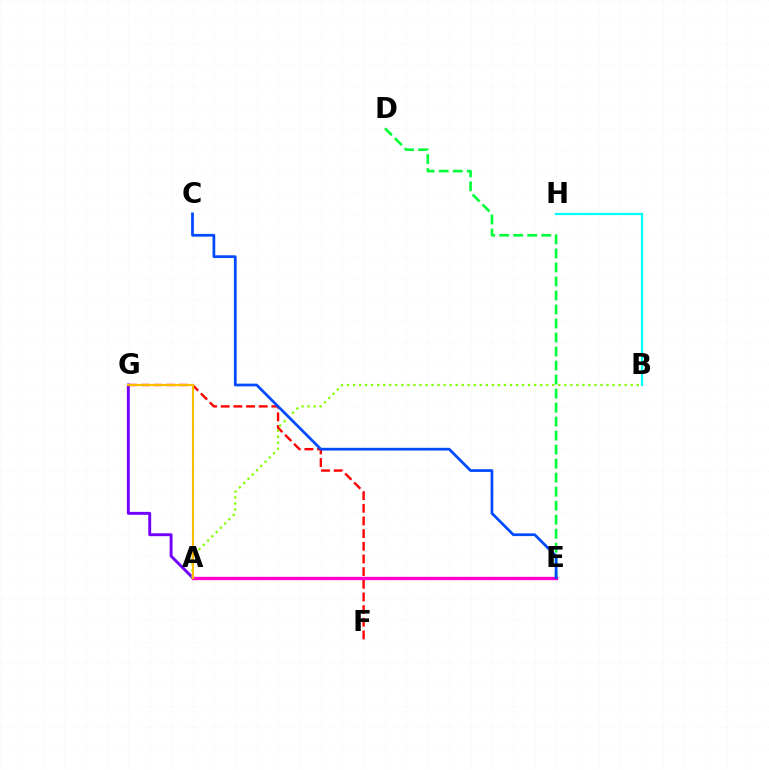{('A', 'G'): [{'color': '#7200ff', 'line_style': 'solid', 'thickness': 2.1}, {'color': '#ffbd00', 'line_style': 'solid', 'thickness': 1.53}], ('F', 'G'): [{'color': '#ff0000', 'line_style': 'dashed', 'thickness': 1.72}], ('D', 'E'): [{'color': '#00ff39', 'line_style': 'dashed', 'thickness': 1.9}], ('A', 'B'): [{'color': '#84ff00', 'line_style': 'dotted', 'thickness': 1.64}], ('A', 'E'): [{'color': '#ff00cf', 'line_style': 'solid', 'thickness': 2.41}], ('B', 'H'): [{'color': '#00fff6', 'line_style': 'solid', 'thickness': 1.61}], ('C', 'E'): [{'color': '#004bff', 'line_style': 'solid', 'thickness': 1.97}]}